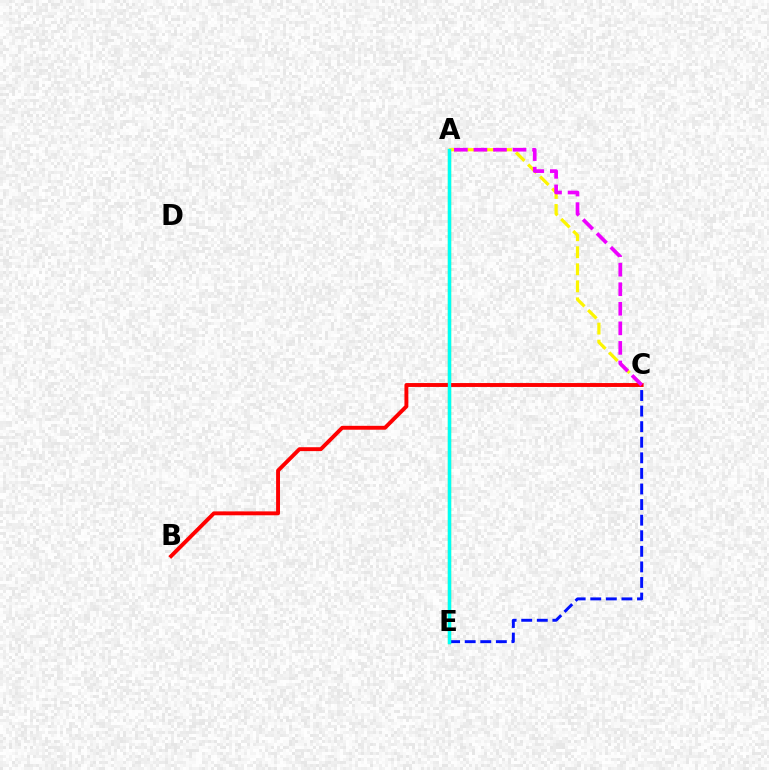{('C', 'E'): [{'color': '#0010ff', 'line_style': 'dashed', 'thickness': 2.12}], ('A', 'E'): [{'color': '#08ff00', 'line_style': 'solid', 'thickness': 2.33}, {'color': '#00fff6', 'line_style': 'solid', 'thickness': 2.4}], ('A', 'C'): [{'color': '#fcf500', 'line_style': 'dashed', 'thickness': 2.32}, {'color': '#ee00ff', 'line_style': 'dashed', 'thickness': 2.66}], ('B', 'C'): [{'color': '#ff0000', 'line_style': 'solid', 'thickness': 2.81}]}